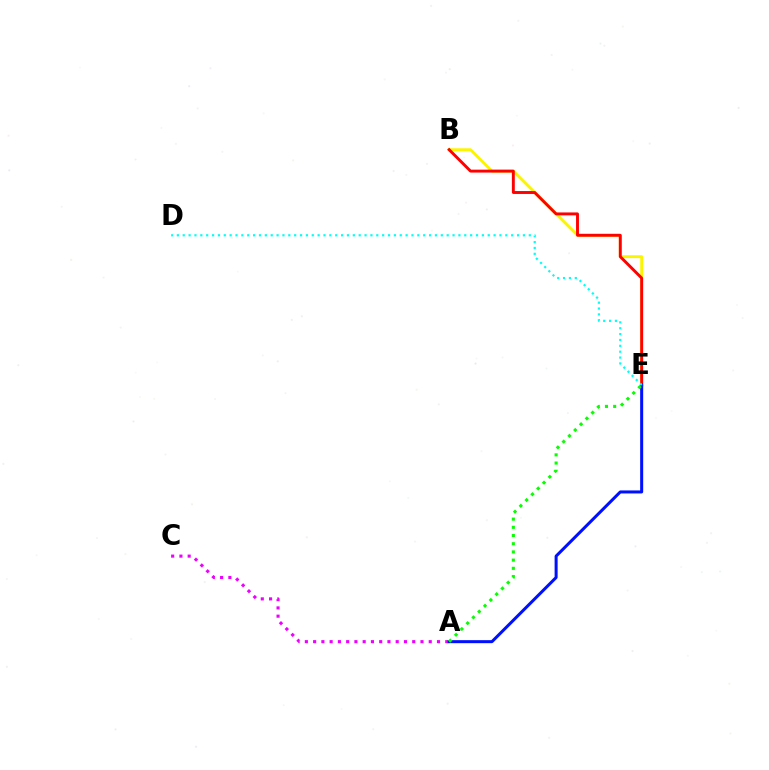{('B', 'E'): [{'color': '#fcf500', 'line_style': 'solid', 'thickness': 2.07}, {'color': '#ff0000', 'line_style': 'solid', 'thickness': 2.09}], ('A', 'C'): [{'color': '#ee00ff', 'line_style': 'dotted', 'thickness': 2.24}], ('A', 'E'): [{'color': '#0010ff', 'line_style': 'solid', 'thickness': 2.18}, {'color': '#08ff00', 'line_style': 'dotted', 'thickness': 2.23}], ('D', 'E'): [{'color': '#00fff6', 'line_style': 'dotted', 'thickness': 1.59}]}